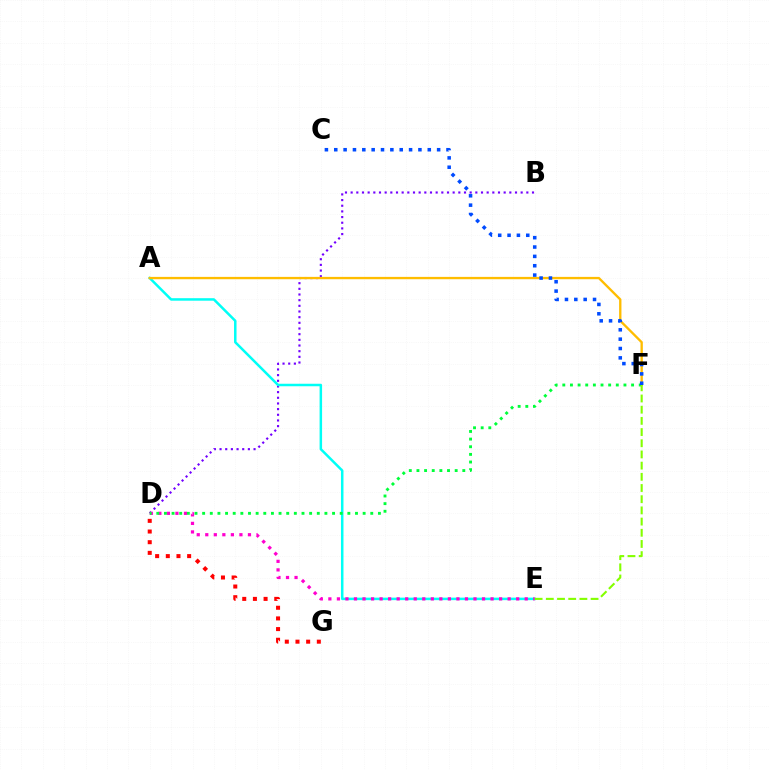{('B', 'D'): [{'color': '#7200ff', 'line_style': 'dotted', 'thickness': 1.54}], ('A', 'E'): [{'color': '#00fff6', 'line_style': 'solid', 'thickness': 1.8}], ('A', 'F'): [{'color': '#ffbd00', 'line_style': 'solid', 'thickness': 1.68}], ('D', 'E'): [{'color': '#ff00cf', 'line_style': 'dotted', 'thickness': 2.32}], ('D', 'G'): [{'color': '#ff0000', 'line_style': 'dotted', 'thickness': 2.9}], ('D', 'F'): [{'color': '#00ff39', 'line_style': 'dotted', 'thickness': 2.08}], ('C', 'F'): [{'color': '#004bff', 'line_style': 'dotted', 'thickness': 2.54}], ('E', 'F'): [{'color': '#84ff00', 'line_style': 'dashed', 'thickness': 1.52}]}